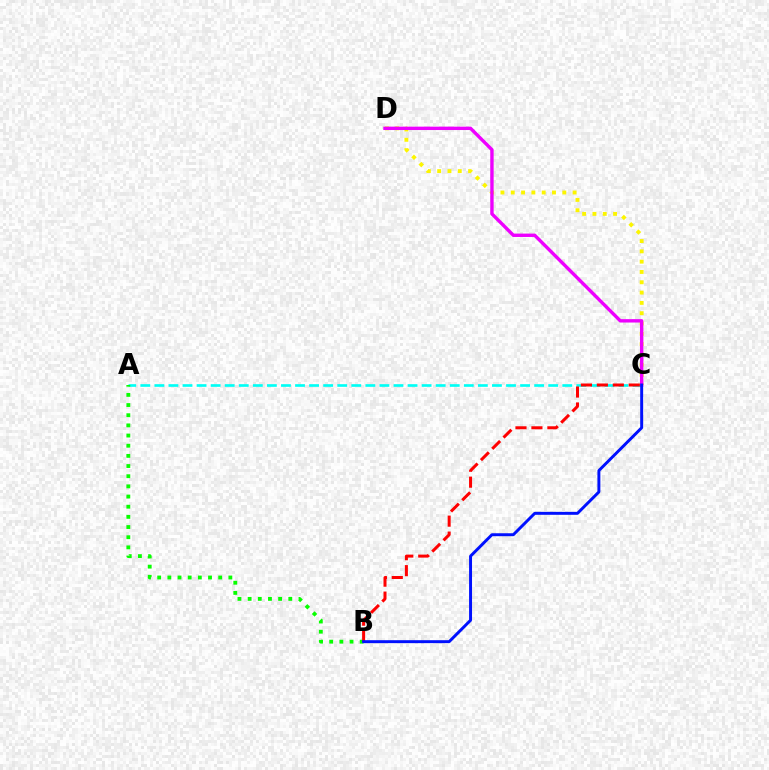{('A', 'C'): [{'color': '#00fff6', 'line_style': 'dashed', 'thickness': 1.91}], ('C', 'D'): [{'color': '#fcf500', 'line_style': 'dotted', 'thickness': 2.8}, {'color': '#ee00ff', 'line_style': 'solid', 'thickness': 2.44}], ('A', 'B'): [{'color': '#08ff00', 'line_style': 'dotted', 'thickness': 2.76}], ('B', 'C'): [{'color': '#ff0000', 'line_style': 'dashed', 'thickness': 2.17}, {'color': '#0010ff', 'line_style': 'solid', 'thickness': 2.12}]}